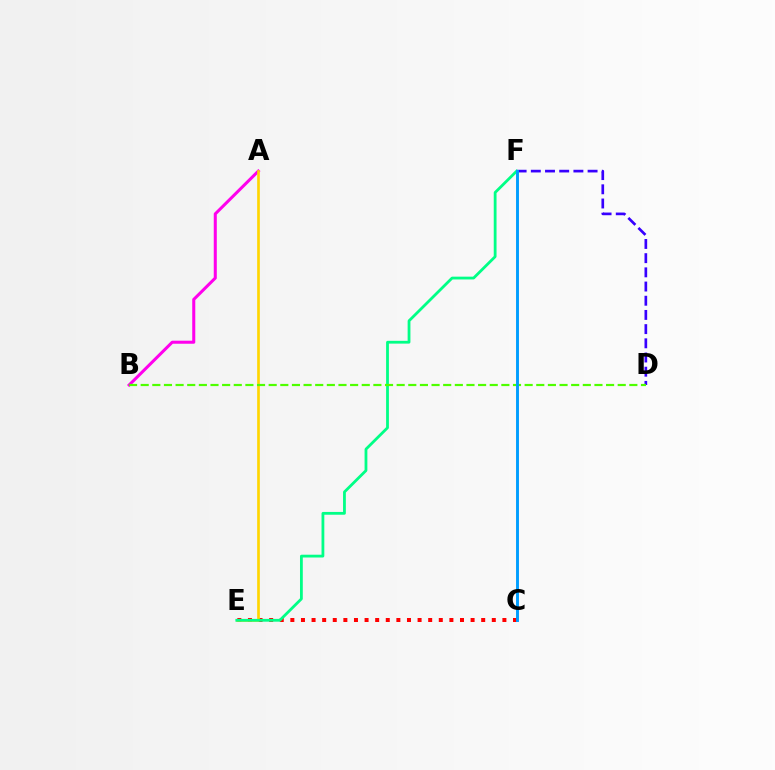{('C', 'E'): [{'color': '#ff0000', 'line_style': 'dotted', 'thickness': 2.88}], ('D', 'F'): [{'color': '#3700ff', 'line_style': 'dashed', 'thickness': 1.93}], ('A', 'B'): [{'color': '#ff00ed', 'line_style': 'solid', 'thickness': 2.19}], ('A', 'E'): [{'color': '#ffd500', 'line_style': 'solid', 'thickness': 1.92}], ('E', 'F'): [{'color': '#00ff86', 'line_style': 'solid', 'thickness': 2.01}], ('B', 'D'): [{'color': '#4fff00', 'line_style': 'dashed', 'thickness': 1.58}], ('C', 'F'): [{'color': '#009eff', 'line_style': 'solid', 'thickness': 2.1}]}